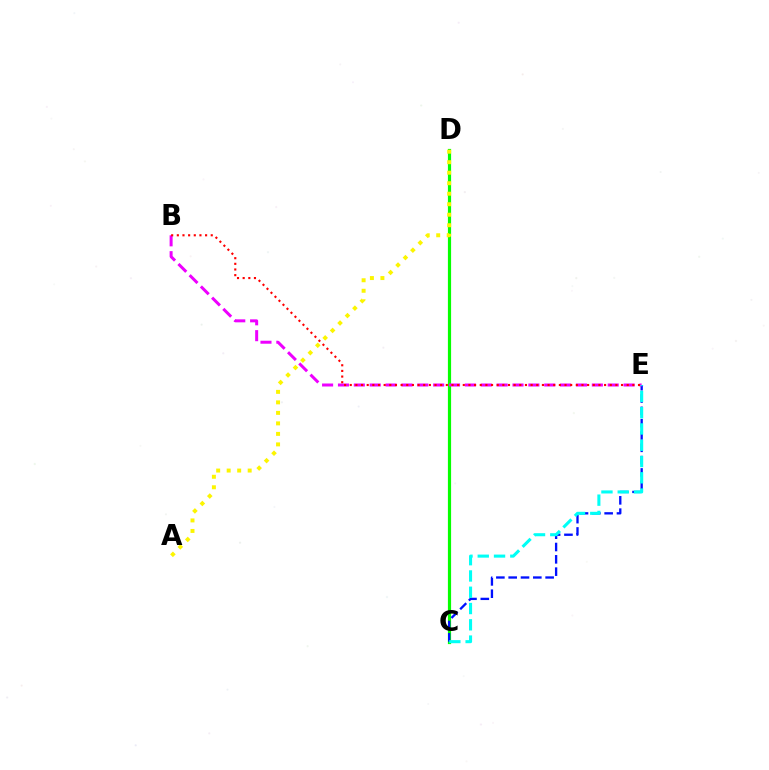{('C', 'D'): [{'color': '#08ff00', 'line_style': 'solid', 'thickness': 2.3}], ('C', 'E'): [{'color': '#0010ff', 'line_style': 'dashed', 'thickness': 1.67}, {'color': '#00fff6', 'line_style': 'dashed', 'thickness': 2.21}], ('B', 'E'): [{'color': '#ee00ff', 'line_style': 'dashed', 'thickness': 2.16}, {'color': '#ff0000', 'line_style': 'dotted', 'thickness': 1.54}], ('A', 'D'): [{'color': '#fcf500', 'line_style': 'dotted', 'thickness': 2.85}]}